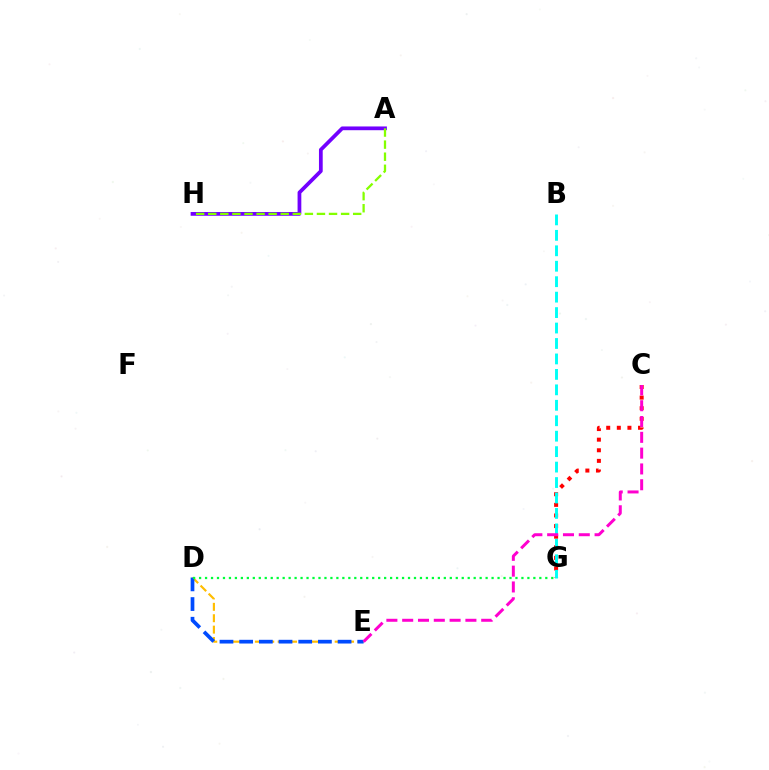{('D', 'E'): [{'color': '#ffbd00', 'line_style': 'dashed', 'thickness': 1.55}, {'color': '#004bff', 'line_style': 'dashed', 'thickness': 2.67}], ('A', 'H'): [{'color': '#7200ff', 'line_style': 'solid', 'thickness': 2.7}, {'color': '#84ff00', 'line_style': 'dashed', 'thickness': 1.64}], ('C', 'G'): [{'color': '#ff0000', 'line_style': 'dotted', 'thickness': 2.88}], ('D', 'G'): [{'color': '#00ff39', 'line_style': 'dotted', 'thickness': 1.62}], ('B', 'G'): [{'color': '#00fff6', 'line_style': 'dashed', 'thickness': 2.1}], ('C', 'E'): [{'color': '#ff00cf', 'line_style': 'dashed', 'thickness': 2.15}]}